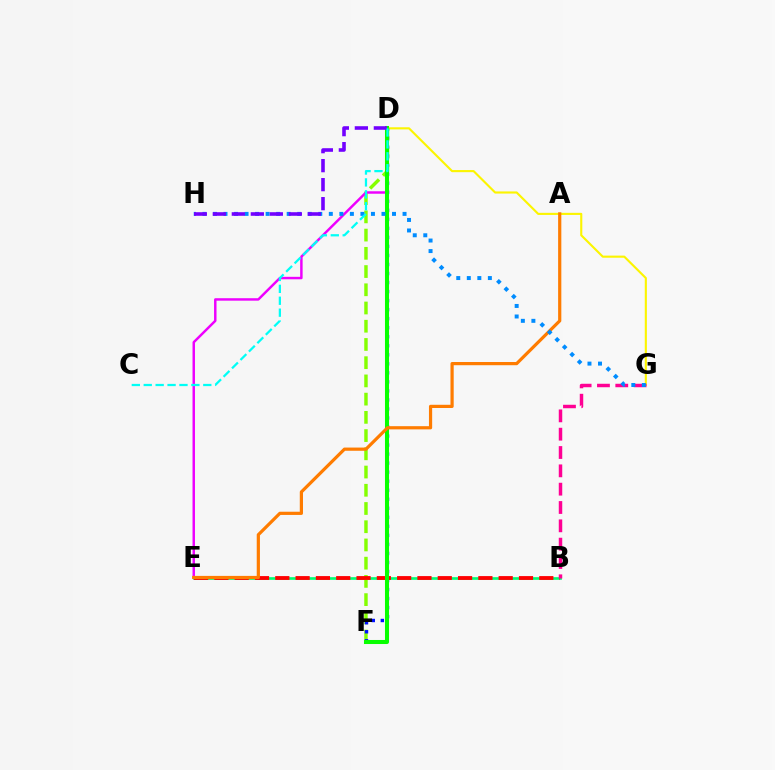{('B', 'E'): [{'color': '#00ff74', 'line_style': 'solid', 'thickness': 1.93}, {'color': '#ff0000', 'line_style': 'dashed', 'thickness': 2.76}], ('D', 'G'): [{'color': '#fcf500', 'line_style': 'solid', 'thickness': 1.53}], ('D', 'F'): [{'color': '#84ff00', 'line_style': 'dashed', 'thickness': 2.48}, {'color': '#0010ff', 'line_style': 'dotted', 'thickness': 2.45}, {'color': '#08ff00', 'line_style': 'solid', 'thickness': 2.91}], ('D', 'E'): [{'color': '#ee00ff', 'line_style': 'solid', 'thickness': 1.77}], ('B', 'G'): [{'color': '#ff0094', 'line_style': 'dashed', 'thickness': 2.49}], ('A', 'E'): [{'color': '#ff7c00', 'line_style': 'solid', 'thickness': 2.31}], ('G', 'H'): [{'color': '#008cff', 'line_style': 'dotted', 'thickness': 2.86}], ('D', 'H'): [{'color': '#7200ff', 'line_style': 'dashed', 'thickness': 2.58}], ('C', 'D'): [{'color': '#00fff6', 'line_style': 'dashed', 'thickness': 1.62}]}